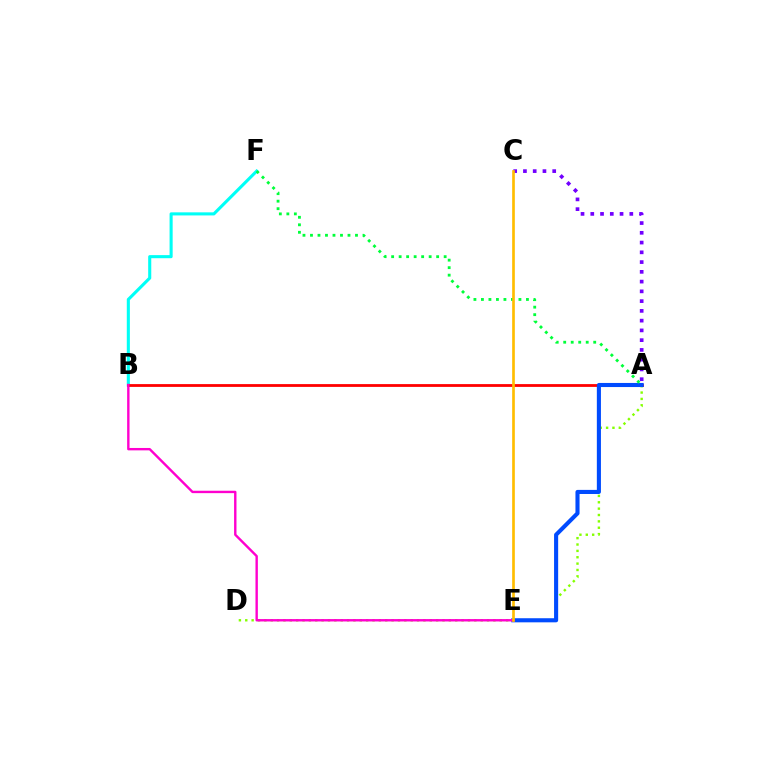{('B', 'F'): [{'color': '#00fff6', 'line_style': 'solid', 'thickness': 2.22}], ('A', 'C'): [{'color': '#7200ff', 'line_style': 'dotted', 'thickness': 2.65}], ('A', 'D'): [{'color': '#84ff00', 'line_style': 'dotted', 'thickness': 1.73}], ('A', 'B'): [{'color': '#ff0000', 'line_style': 'solid', 'thickness': 2.01}], ('A', 'E'): [{'color': '#004bff', 'line_style': 'solid', 'thickness': 2.95}], ('A', 'F'): [{'color': '#00ff39', 'line_style': 'dotted', 'thickness': 2.04}], ('B', 'E'): [{'color': '#ff00cf', 'line_style': 'solid', 'thickness': 1.72}], ('C', 'E'): [{'color': '#ffbd00', 'line_style': 'solid', 'thickness': 1.92}]}